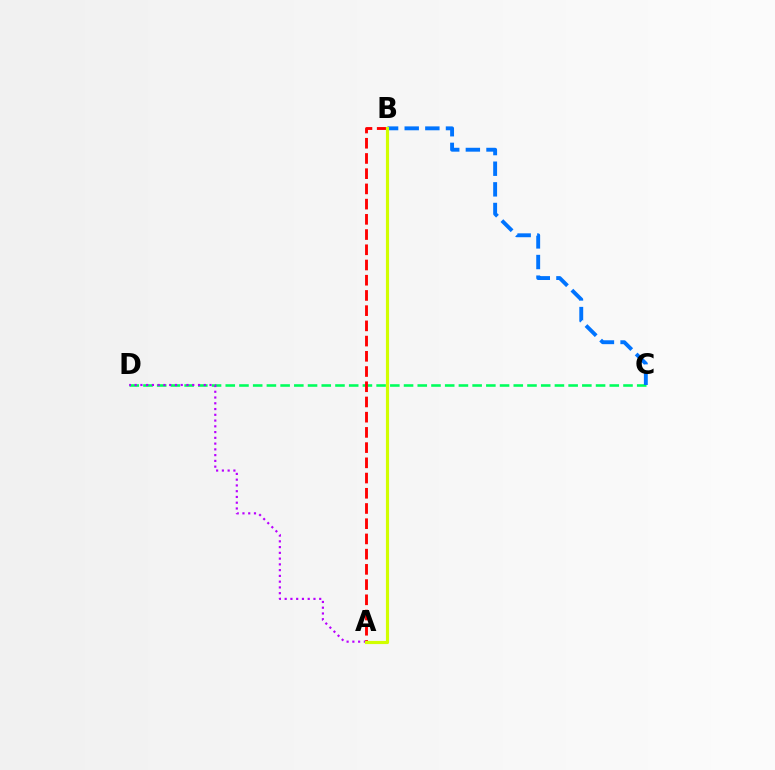{('C', 'D'): [{'color': '#00ff5c', 'line_style': 'dashed', 'thickness': 1.86}], ('B', 'C'): [{'color': '#0074ff', 'line_style': 'dashed', 'thickness': 2.8}], ('A', 'B'): [{'color': '#ff0000', 'line_style': 'dashed', 'thickness': 2.07}, {'color': '#d1ff00', 'line_style': 'solid', 'thickness': 2.27}], ('A', 'D'): [{'color': '#b900ff', 'line_style': 'dotted', 'thickness': 1.56}]}